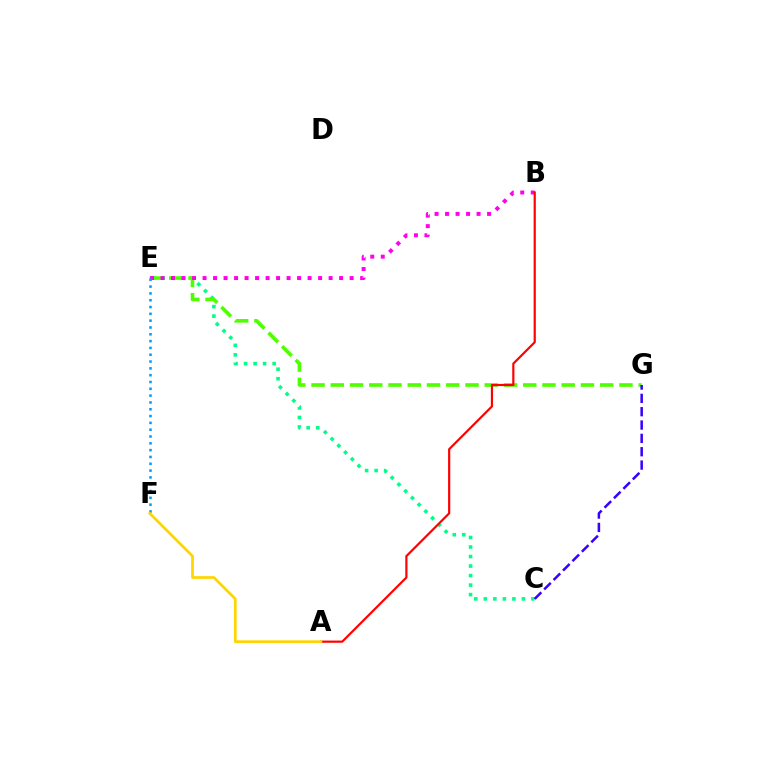{('C', 'E'): [{'color': '#00ff86', 'line_style': 'dotted', 'thickness': 2.59}], ('E', 'G'): [{'color': '#4fff00', 'line_style': 'dashed', 'thickness': 2.61}], ('B', 'E'): [{'color': '#ff00ed', 'line_style': 'dotted', 'thickness': 2.85}], ('E', 'F'): [{'color': '#009eff', 'line_style': 'dotted', 'thickness': 1.85}], ('C', 'G'): [{'color': '#3700ff', 'line_style': 'dashed', 'thickness': 1.81}], ('A', 'B'): [{'color': '#ff0000', 'line_style': 'solid', 'thickness': 1.57}], ('A', 'F'): [{'color': '#ffd500', 'line_style': 'solid', 'thickness': 1.94}]}